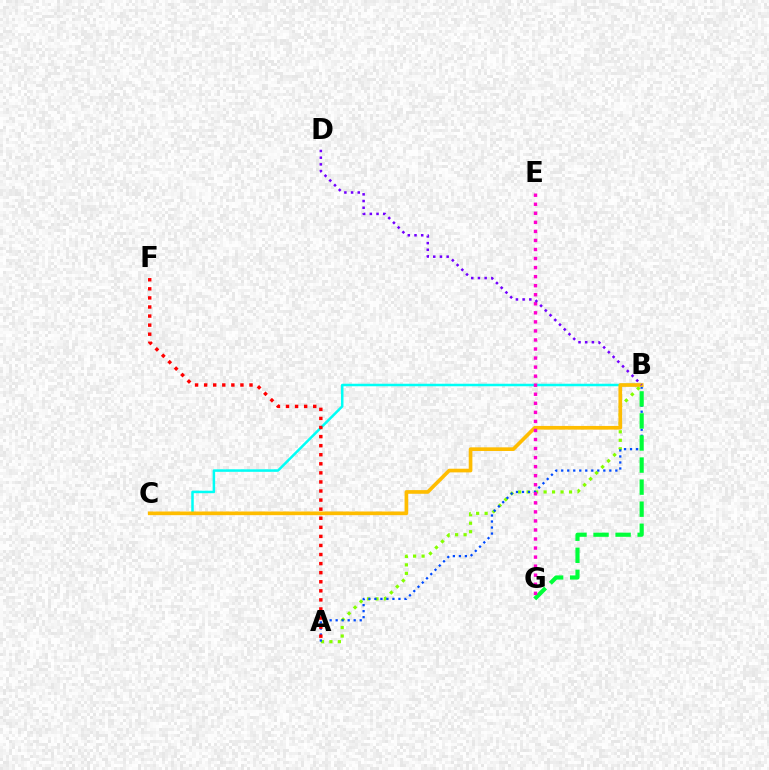{('A', 'B'): [{'color': '#84ff00', 'line_style': 'dotted', 'thickness': 2.3}, {'color': '#004bff', 'line_style': 'dotted', 'thickness': 1.63}], ('B', 'C'): [{'color': '#00fff6', 'line_style': 'solid', 'thickness': 1.81}, {'color': '#ffbd00', 'line_style': 'solid', 'thickness': 2.64}], ('B', 'G'): [{'color': '#00ff39', 'line_style': 'dashed', 'thickness': 3.0}], ('E', 'G'): [{'color': '#ff00cf', 'line_style': 'dotted', 'thickness': 2.46}], ('B', 'D'): [{'color': '#7200ff', 'line_style': 'dotted', 'thickness': 1.82}], ('A', 'F'): [{'color': '#ff0000', 'line_style': 'dotted', 'thickness': 2.47}]}